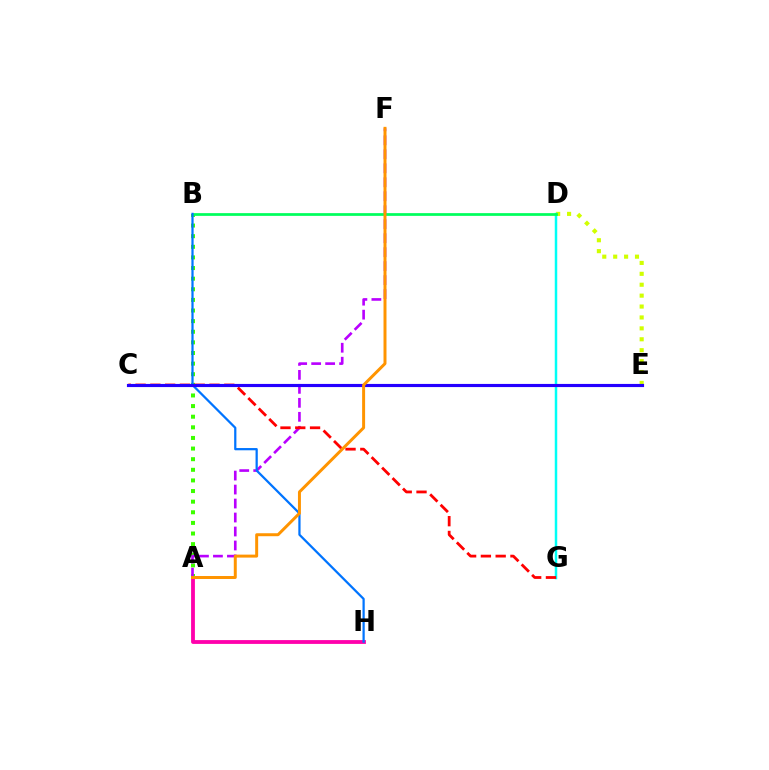{('D', 'E'): [{'color': '#d1ff00', 'line_style': 'dotted', 'thickness': 2.96}], ('A', 'B'): [{'color': '#3dff00', 'line_style': 'dotted', 'thickness': 2.89}], ('D', 'G'): [{'color': '#00fff6', 'line_style': 'solid', 'thickness': 1.79}], ('A', 'F'): [{'color': '#b900ff', 'line_style': 'dashed', 'thickness': 1.9}, {'color': '#ff9400', 'line_style': 'solid', 'thickness': 2.14}], ('B', 'D'): [{'color': '#00ff5c', 'line_style': 'solid', 'thickness': 1.97}], ('C', 'G'): [{'color': '#ff0000', 'line_style': 'dashed', 'thickness': 2.01}], ('A', 'H'): [{'color': '#ff00ac', 'line_style': 'solid', 'thickness': 2.74}], ('B', 'H'): [{'color': '#0074ff', 'line_style': 'solid', 'thickness': 1.61}], ('C', 'E'): [{'color': '#2500ff', 'line_style': 'solid', 'thickness': 2.26}]}